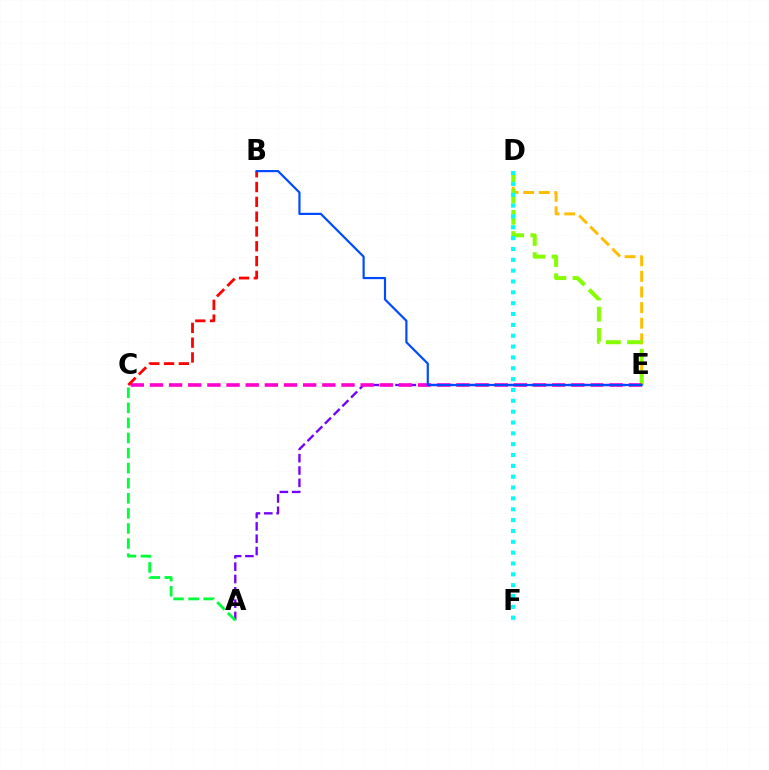{('D', 'E'): [{'color': '#ffbd00', 'line_style': 'dashed', 'thickness': 2.12}, {'color': '#84ff00', 'line_style': 'dashed', 'thickness': 2.88}], ('A', 'E'): [{'color': '#7200ff', 'line_style': 'dashed', 'thickness': 1.68}], ('C', 'E'): [{'color': '#ff00cf', 'line_style': 'dashed', 'thickness': 2.6}], ('B', 'C'): [{'color': '#ff0000', 'line_style': 'dashed', 'thickness': 2.01}], ('A', 'C'): [{'color': '#00ff39', 'line_style': 'dashed', 'thickness': 2.05}], ('B', 'E'): [{'color': '#004bff', 'line_style': 'solid', 'thickness': 1.58}], ('D', 'F'): [{'color': '#00fff6', 'line_style': 'dotted', 'thickness': 2.95}]}